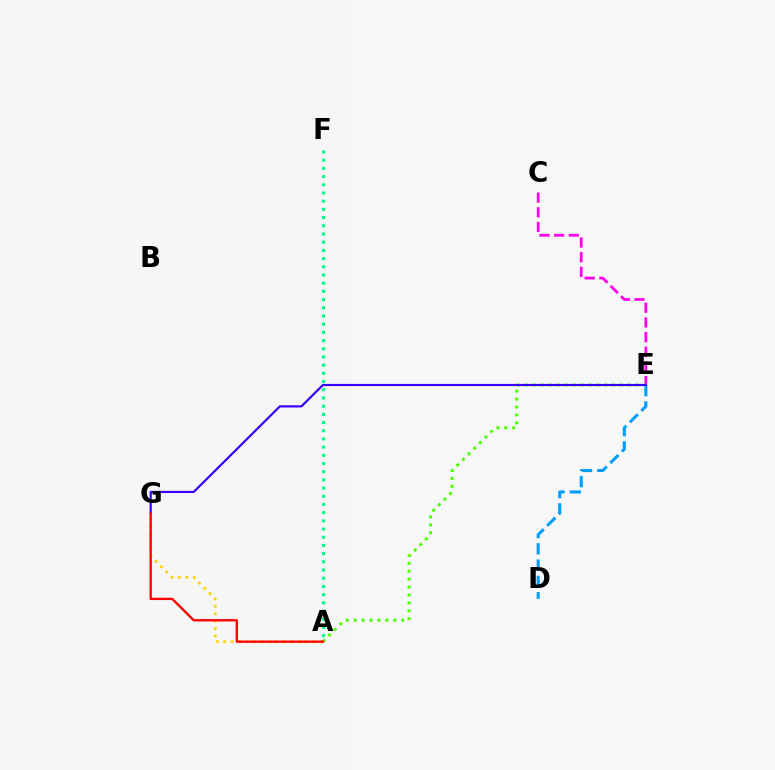{('D', 'E'): [{'color': '#009eff', 'line_style': 'dashed', 'thickness': 2.21}], ('A', 'G'): [{'color': '#ffd500', 'line_style': 'dotted', 'thickness': 2.02}, {'color': '#ff0000', 'line_style': 'solid', 'thickness': 1.67}], ('C', 'E'): [{'color': '#ff00ed', 'line_style': 'dashed', 'thickness': 1.99}], ('A', 'E'): [{'color': '#4fff00', 'line_style': 'dotted', 'thickness': 2.15}], ('A', 'F'): [{'color': '#00ff86', 'line_style': 'dotted', 'thickness': 2.23}], ('E', 'G'): [{'color': '#3700ff', 'line_style': 'solid', 'thickness': 1.57}]}